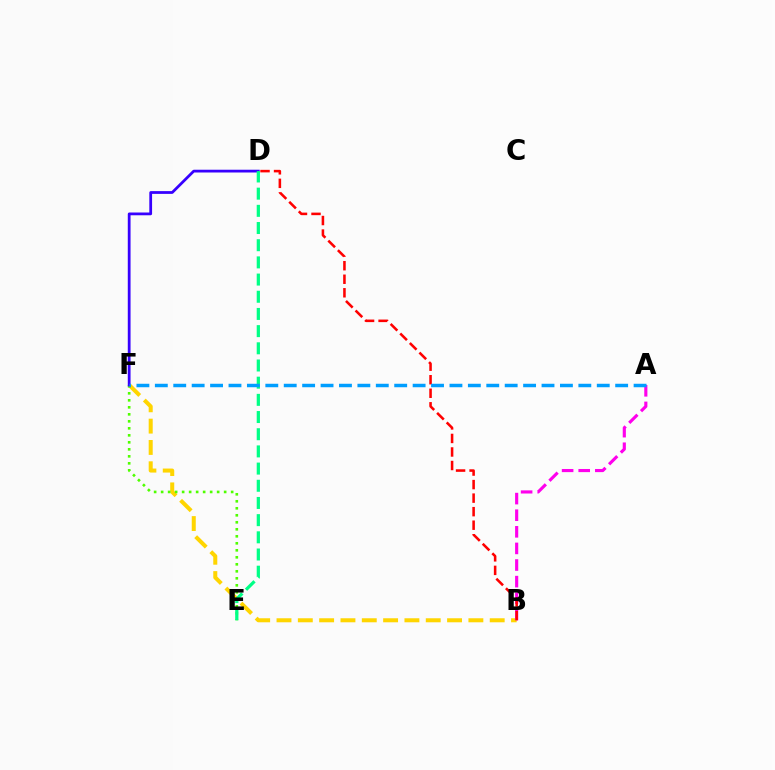{('B', 'F'): [{'color': '#ffd500', 'line_style': 'dashed', 'thickness': 2.9}], ('A', 'B'): [{'color': '#ff00ed', 'line_style': 'dashed', 'thickness': 2.26}], ('E', 'F'): [{'color': '#4fff00', 'line_style': 'dotted', 'thickness': 1.9}], ('B', 'D'): [{'color': '#ff0000', 'line_style': 'dashed', 'thickness': 1.84}], ('D', 'F'): [{'color': '#3700ff', 'line_style': 'solid', 'thickness': 1.99}], ('D', 'E'): [{'color': '#00ff86', 'line_style': 'dashed', 'thickness': 2.33}], ('A', 'F'): [{'color': '#009eff', 'line_style': 'dashed', 'thickness': 2.5}]}